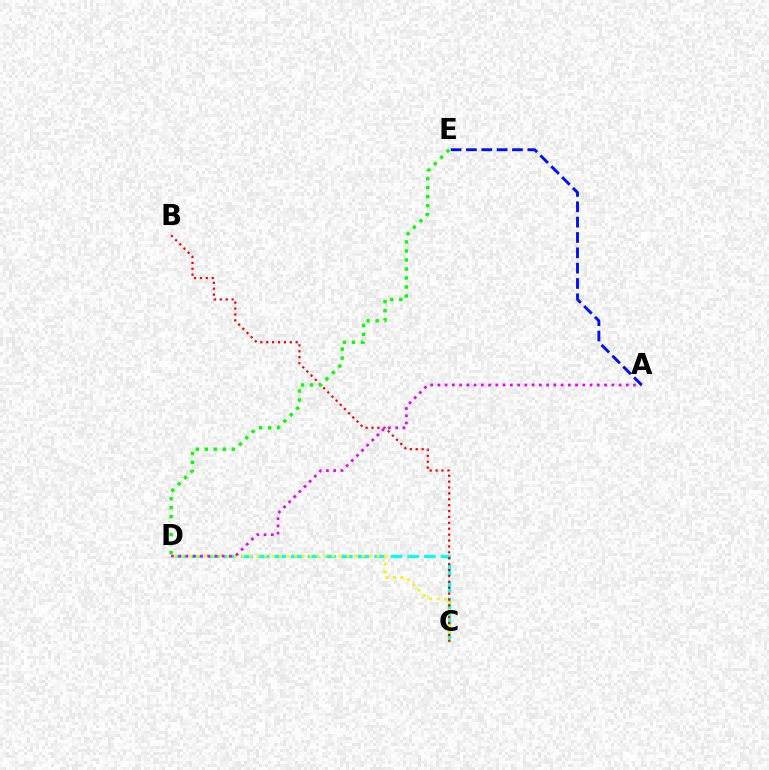{('C', 'D'): [{'color': '#00fff6', 'line_style': 'dashed', 'thickness': 2.26}, {'color': '#fcf500', 'line_style': 'dotted', 'thickness': 2.04}], ('A', 'D'): [{'color': '#ee00ff', 'line_style': 'dotted', 'thickness': 1.97}], ('A', 'E'): [{'color': '#0010ff', 'line_style': 'dashed', 'thickness': 2.08}], ('B', 'C'): [{'color': '#ff0000', 'line_style': 'dotted', 'thickness': 1.6}], ('D', 'E'): [{'color': '#08ff00', 'line_style': 'dotted', 'thickness': 2.45}]}